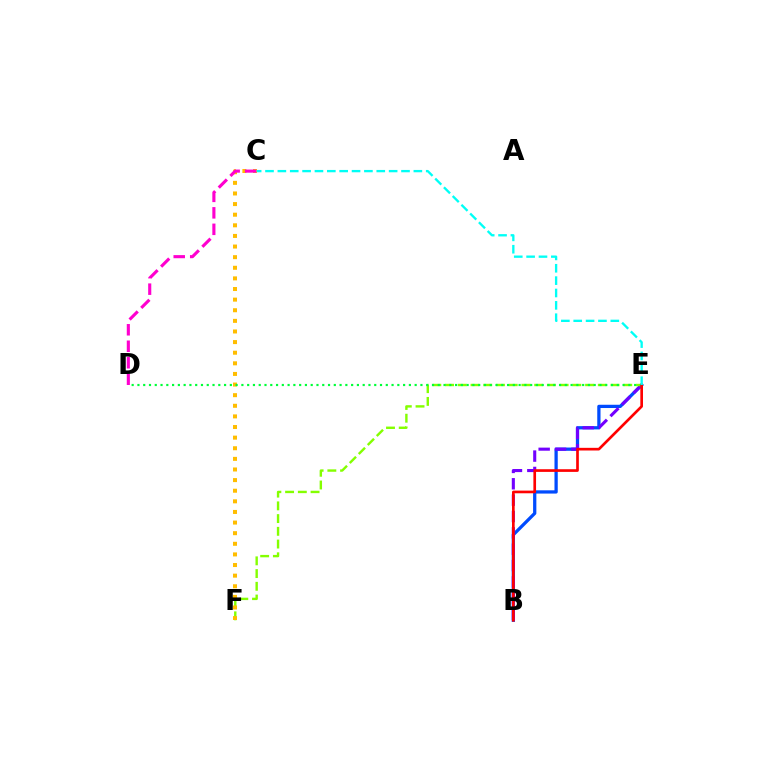{('B', 'E'): [{'color': '#004bff', 'line_style': 'solid', 'thickness': 2.35}, {'color': '#7200ff', 'line_style': 'dashed', 'thickness': 2.22}, {'color': '#ff0000', 'line_style': 'solid', 'thickness': 1.92}], ('E', 'F'): [{'color': '#84ff00', 'line_style': 'dashed', 'thickness': 1.73}], ('C', 'F'): [{'color': '#ffbd00', 'line_style': 'dotted', 'thickness': 2.88}], ('D', 'E'): [{'color': '#00ff39', 'line_style': 'dotted', 'thickness': 1.57}], ('C', 'D'): [{'color': '#ff00cf', 'line_style': 'dashed', 'thickness': 2.24}], ('C', 'E'): [{'color': '#00fff6', 'line_style': 'dashed', 'thickness': 1.68}]}